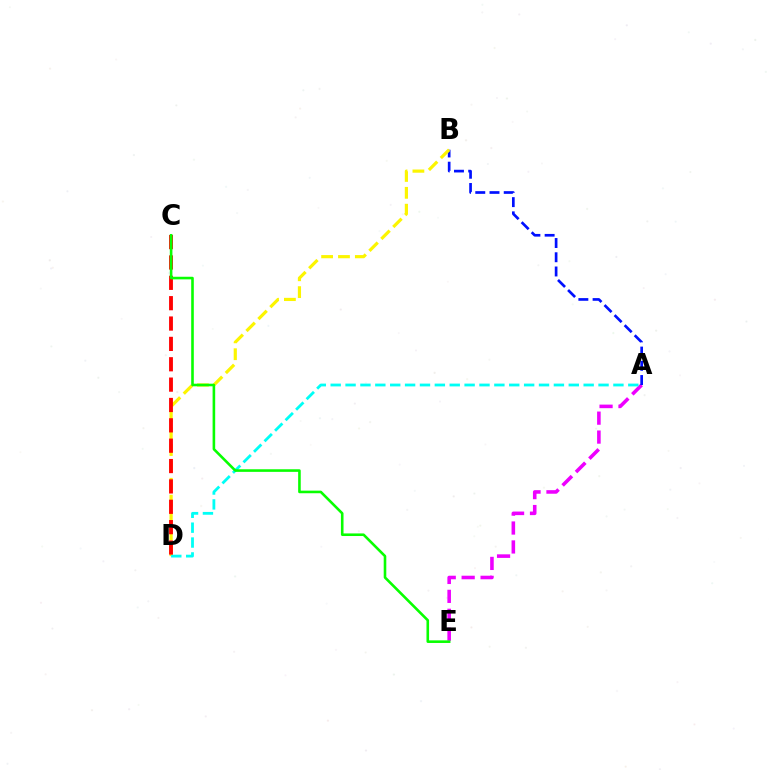{('A', 'E'): [{'color': '#ee00ff', 'line_style': 'dashed', 'thickness': 2.57}], ('A', 'B'): [{'color': '#0010ff', 'line_style': 'dashed', 'thickness': 1.93}], ('B', 'D'): [{'color': '#fcf500', 'line_style': 'dashed', 'thickness': 2.29}], ('A', 'D'): [{'color': '#00fff6', 'line_style': 'dashed', 'thickness': 2.02}], ('C', 'D'): [{'color': '#ff0000', 'line_style': 'dashed', 'thickness': 2.77}], ('C', 'E'): [{'color': '#08ff00', 'line_style': 'solid', 'thickness': 1.87}]}